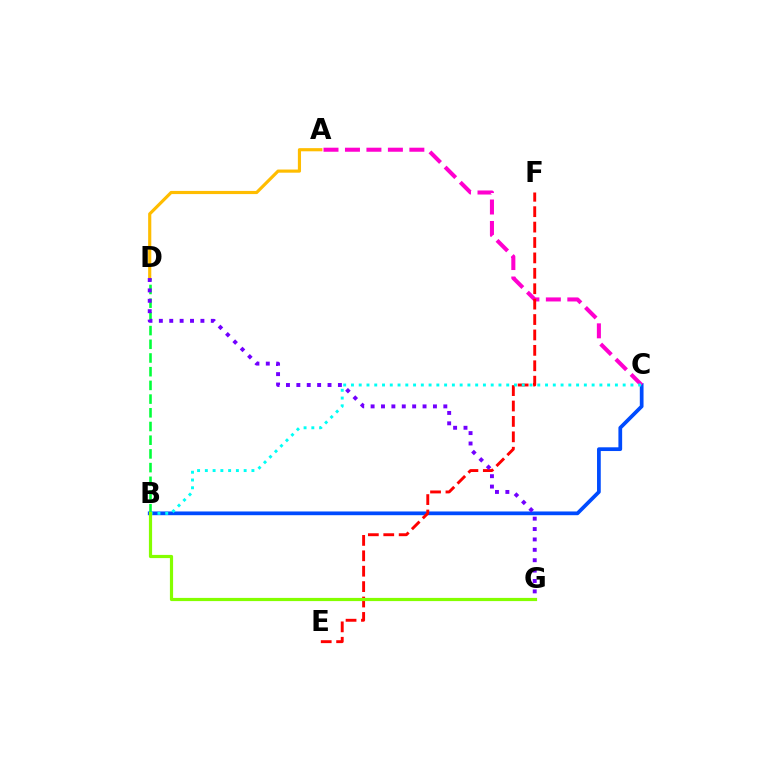{('B', 'C'): [{'color': '#004bff', 'line_style': 'solid', 'thickness': 2.69}, {'color': '#00fff6', 'line_style': 'dotted', 'thickness': 2.11}], ('B', 'D'): [{'color': '#00ff39', 'line_style': 'dashed', 'thickness': 1.86}], ('A', 'C'): [{'color': '#ff00cf', 'line_style': 'dashed', 'thickness': 2.92}], ('A', 'D'): [{'color': '#ffbd00', 'line_style': 'solid', 'thickness': 2.27}], ('E', 'F'): [{'color': '#ff0000', 'line_style': 'dashed', 'thickness': 2.09}], ('D', 'G'): [{'color': '#7200ff', 'line_style': 'dotted', 'thickness': 2.82}], ('B', 'G'): [{'color': '#84ff00', 'line_style': 'solid', 'thickness': 2.3}]}